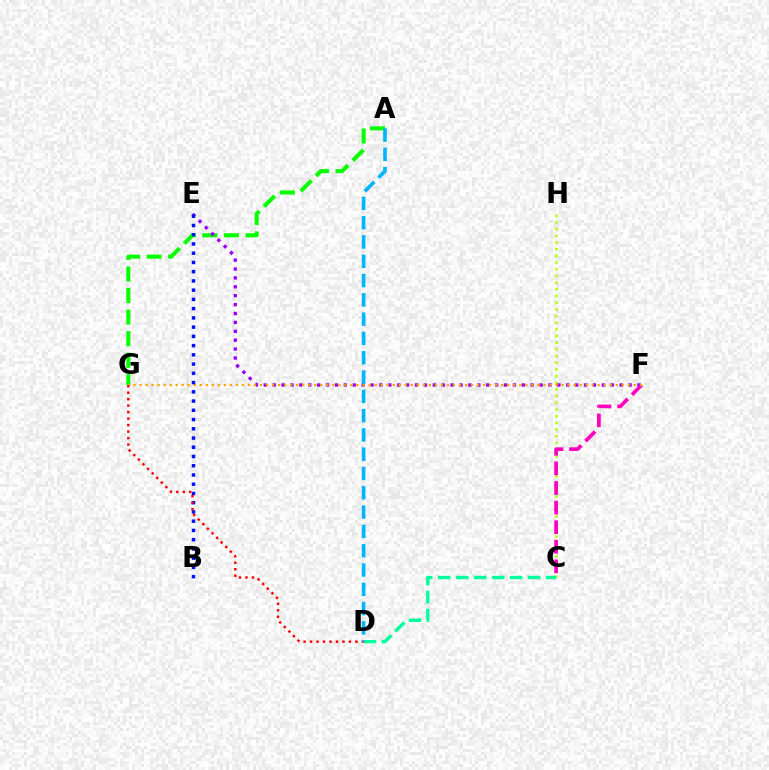{('C', 'H'): [{'color': '#b3ff00', 'line_style': 'dotted', 'thickness': 1.82}], ('C', 'F'): [{'color': '#ff00bd', 'line_style': 'dashed', 'thickness': 2.66}], ('A', 'G'): [{'color': '#08ff00', 'line_style': 'dashed', 'thickness': 2.93}], ('E', 'F'): [{'color': '#9b00ff', 'line_style': 'dotted', 'thickness': 2.42}], ('F', 'G'): [{'color': '#ffa500', 'line_style': 'dotted', 'thickness': 1.64}], ('B', 'E'): [{'color': '#0010ff', 'line_style': 'dotted', 'thickness': 2.51}], ('C', 'D'): [{'color': '#00ff9d', 'line_style': 'dashed', 'thickness': 2.44}], ('D', 'G'): [{'color': '#ff0000', 'line_style': 'dotted', 'thickness': 1.76}], ('A', 'D'): [{'color': '#00b5ff', 'line_style': 'dashed', 'thickness': 2.62}]}